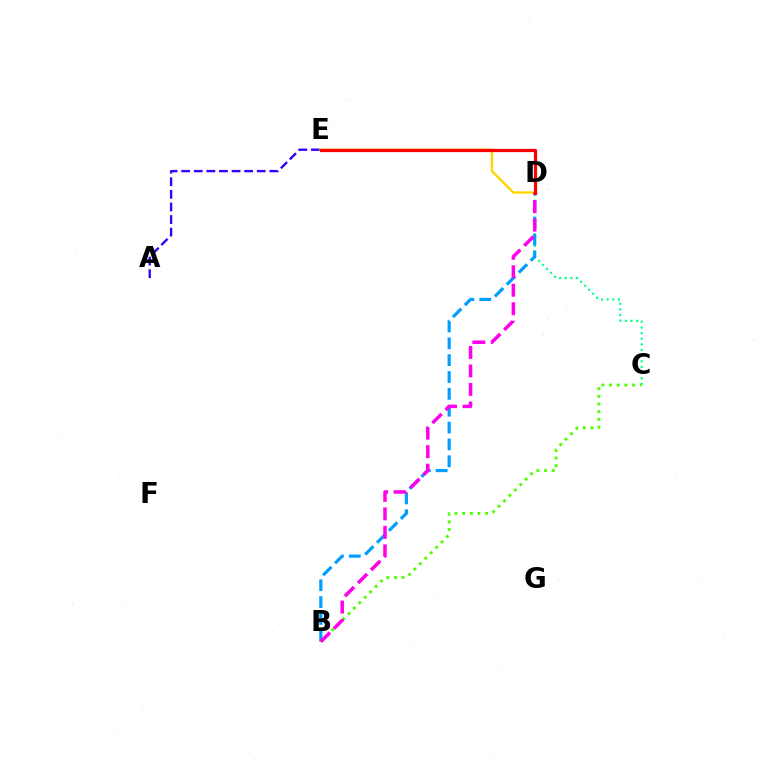{('C', 'D'): [{'color': '#00ff86', 'line_style': 'dotted', 'thickness': 1.53}], ('B', 'D'): [{'color': '#009eff', 'line_style': 'dashed', 'thickness': 2.29}, {'color': '#ff00ed', 'line_style': 'dashed', 'thickness': 2.51}], ('B', 'C'): [{'color': '#4fff00', 'line_style': 'dotted', 'thickness': 2.08}], ('A', 'E'): [{'color': '#3700ff', 'line_style': 'dashed', 'thickness': 1.71}], ('D', 'E'): [{'color': '#ffd500', 'line_style': 'solid', 'thickness': 1.71}, {'color': '#ff0000', 'line_style': 'solid', 'thickness': 2.32}]}